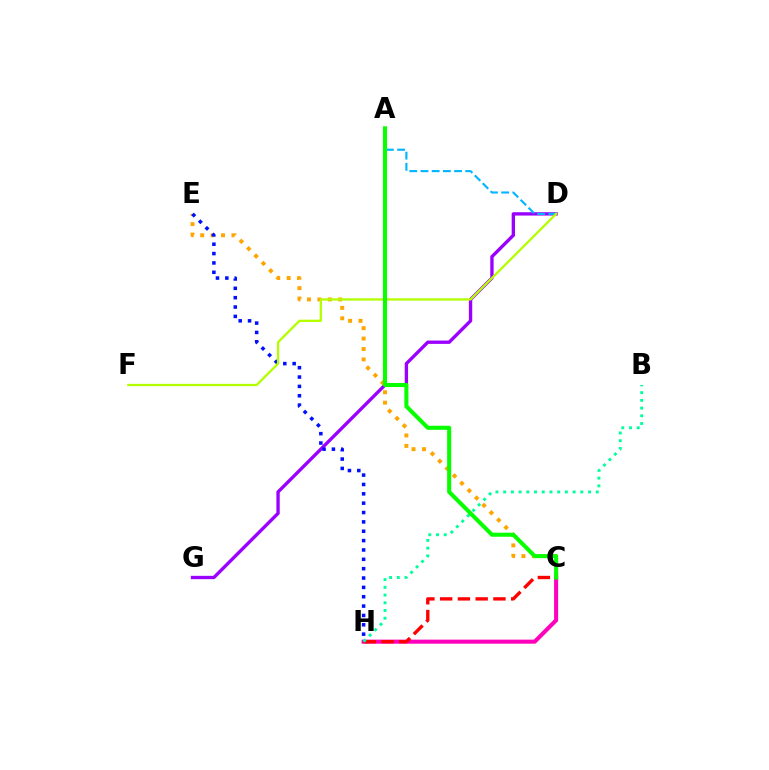{('D', 'G'): [{'color': '#9b00ff', 'line_style': 'solid', 'thickness': 2.41}], ('C', 'E'): [{'color': '#ffa500', 'line_style': 'dotted', 'thickness': 2.83}], ('C', 'H'): [{'color': '#ff00bd', 'line_style': 'solid', 'thickness': 2.92}, {'color': '#ff0000', 'line_style': 'dashed', 'thickness': 2.41}], ('E', 'H'): [{'color': '#0010ff', 'line_style': 'dotted', 'thickness': 2.54}], ('A', 'D'): [{'color': '#00b5ff', 'line_style': 'dashed', 'thickness': 1.52}], ('D', 'F'): [{'color': '#b3ff00', 'line_style': 'solid', 'thickness': 1.65}], ('B', 'H'): [{'color': '#00ff9d', 'line_style': 'dotted', 'thickness': 2.1}], ('A', 'C'): [{'color': '#08ff00', 'line_style': 'solid', 'thickness': 2.93}]}